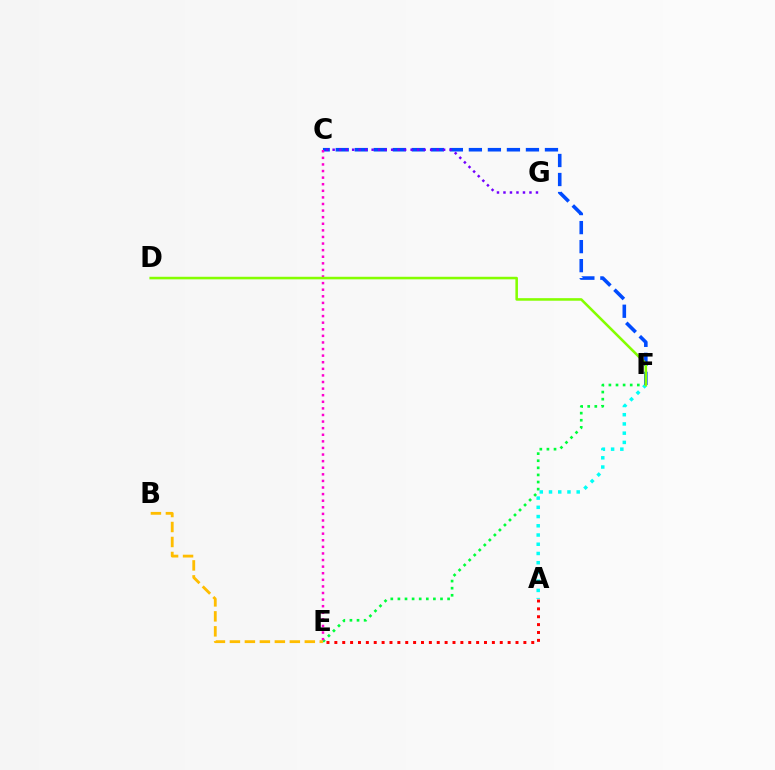{('E', 'F'): [{'color': '#00ff39', 'line_style': 'dotted', 'thickness': 1.93}], ('A', 'E'): [{'color': '#ff0000', 'line_style': 'dotted', 'thickness': 2.14}], ('A', 'F'): [{'color': '#00fff6', 'line_style': 'dotted', 'thickness': 2.51}], ('C', 'F'): [{'color': '#004bff', 'line_style': 'dashed', 'thickness': 2.58}], ('C', 'E'): [{'color': '#ff00cf', 'line_style': 'dotted', 'thickness': 1.79}], ('C', 'G'): [{'color': '#7200ff', 'line_style': 'dotted', 'thickness': 1.77}], ('B', 'E'): [{'color': '#ffbd00', 'line_style': 'dashed', 'thickness': 2.04}], ('D', 'F'): [{'color': '#84ff00', 'line_style': 'solid', 'thickness': 1.84}]}